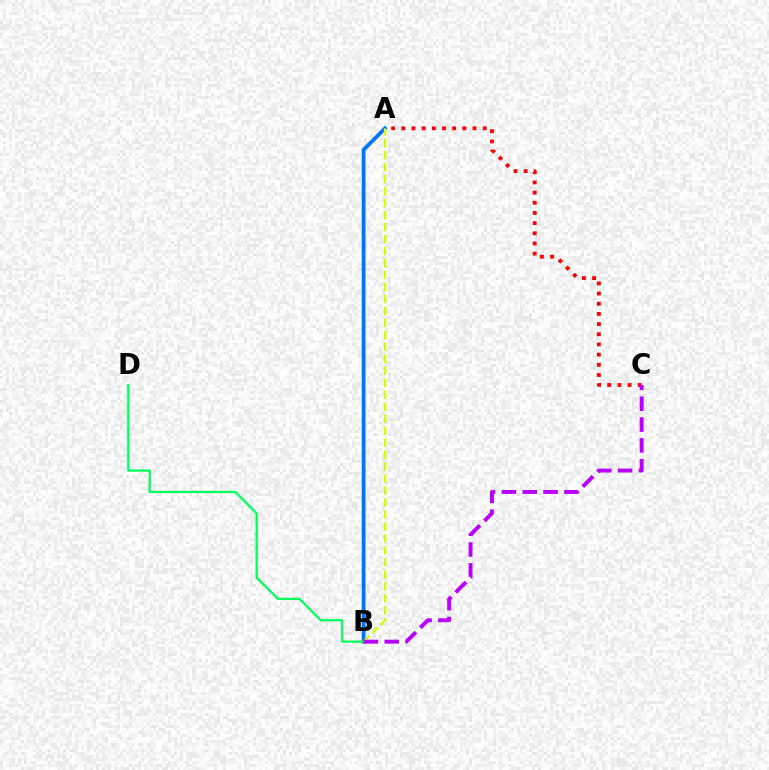{('A', 'B'): [{'color': '#0074ff', 'line_style': 'solid', 'thickness': 2.72}, {'color': '#d1ff00', 'line_style': 'dashed', 'thickness': 1.63}], ('B', 'D'): [{'color': '#00ff5c', 'line_style': 'solid', 'thickness': 1.62}], ('A', 'C'): [{'color': '#ff0000', 'line_style': 'dotted', 'thickness': 2.76}], ('B', 'C'): [{'color': '#b900ff', 'line_style': 'dashed', 'thickness': 2.83}]}